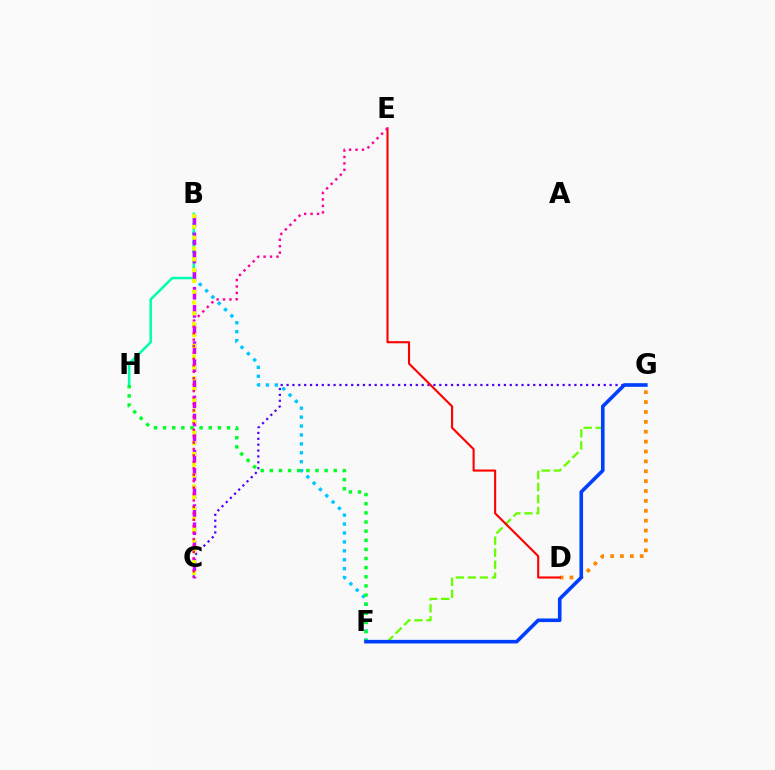{('D', 'G'): [{'color': '#ff8800', 'line_style': 'dotted', 'thickness': 2.69}], ('B', 'F'): [{'color': '#00c7ff', 'line_style': 'dotted', 'thickness': 2.42}], ('C', 'G'): [{'color': '#4f00ff', 'line_style': 'dotted', 'thickness': 1.6}], ('B', 'H'): [{'color': '#00ffaf', 'line_style': 'solid', 'thickness': 1.81}], ('F', 'G'): [{'color': '#66ff00', 'line_style': 'dashed', 'thickness': 1.63}, {'color': '#003fff', 'line_style': 'solid', 'thickness': 2.6}], ('B', 'C'): [{'color': '#d600ff', 'line_style': 'dashed', 'thickness': 2.46}, {'color': '#eeff00', 'line_style': 'dotted', 'thickness': 2.94}], ('F', 'H'): [{'color': '#00ff27', 'line_style': 'dotted', 'thickness': 2.48}], ('D', 'E'): [{'color': '#ff0000', 'line_style': 'solid', 'thickness': 1.52}], ('C', 'E'): [{'color': '#ff00a0', 'line_style': 'dotted', 'thickness': 1.75}]}